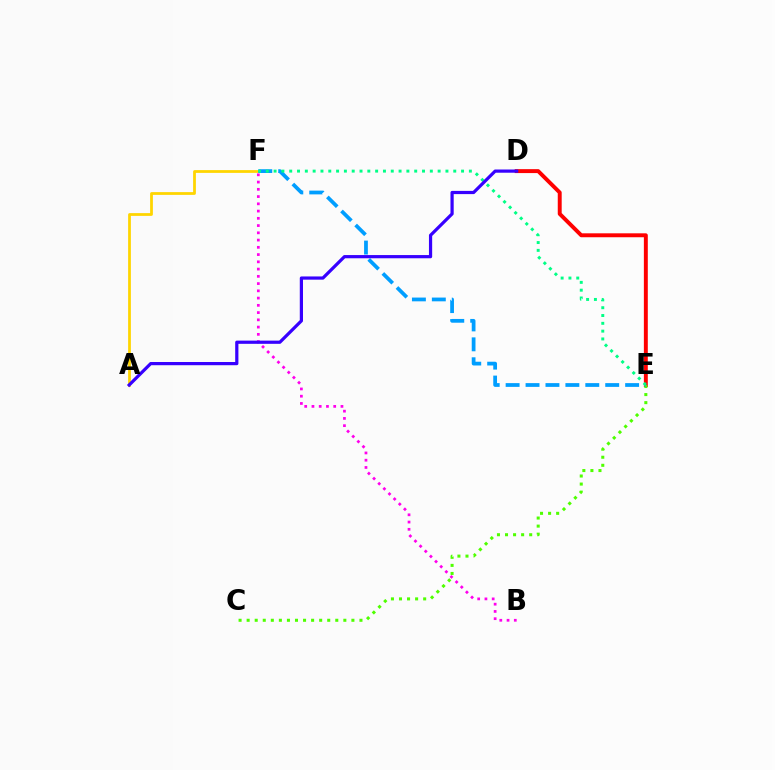{('A', 'F'): [{'color': '#ffd500', 'line_style': 'solid', 'thickness': 1.99}], ('D', 'E'): [{'color': '#ff0000', 'line_style': 'solid', 'thickness': 2.83}], ('C', 'E'): [{'color': '#4fff00', 'line_style': 'dotted', 'thickness': 2.19}], ('B', 'F'): [{'color': '#ff00ed', 'line_style': 'dotted', 'thickness': 1.97}], ('E', 'F'): [{'color': '#009eff', 'line_style': 'dashed', 'thickness': 2.71}, {'color': '#00ff86', 'line_style': 'dotted', 'thickness': 2.12}], ('A', 'D'): [{'color': '#3700ff', 'line_style': 'solid', 'thickness': 2.31}]}